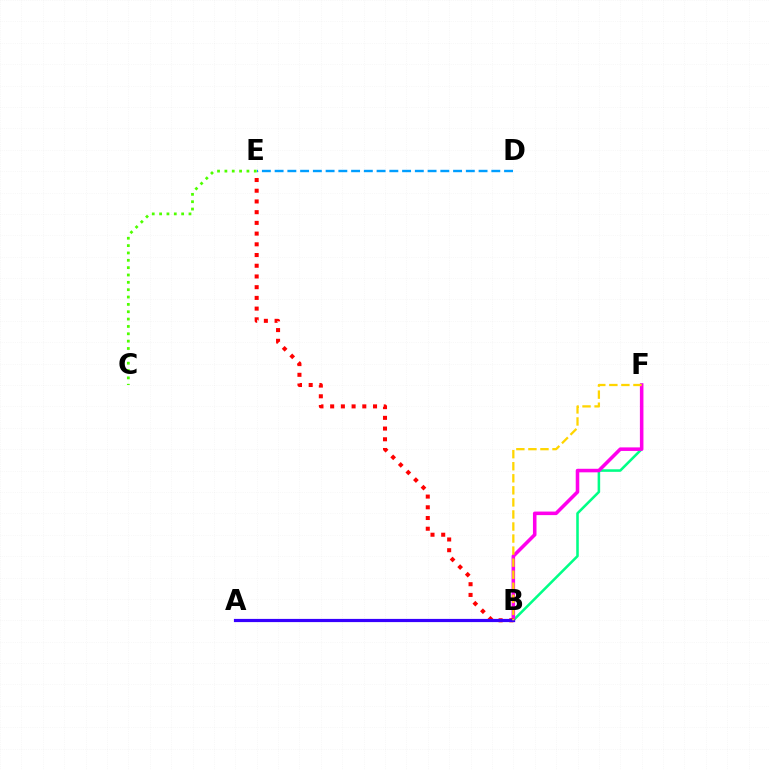{('B', 'F'): [{'color': '#00ff86', 'line_style': 'solid', 'thickness': 1.84}, {'color': '#ff00ed', 'line_style': 'solid', 'thickness': 2.56}, {'color': '#ffd500', 'line_style': 'dashed', 'thickness': 1.64}], ('B', 'E'): [{'color': '#ff0000', 'line_style': 'dotted', 'thickness': 2.91}], ('A', 'B'): [{'color': '#3700ff', 'line_style': 'solid', 'thickness': 2.3}], ('C', 'E'): [{'color': '#4fff00', 'line_style': 'dotted', 'thickness': 2.0}], ('D', 'E'): [{'color': '#009eff', 'line_style': 'dashed', 'thickness': 1.73}]}